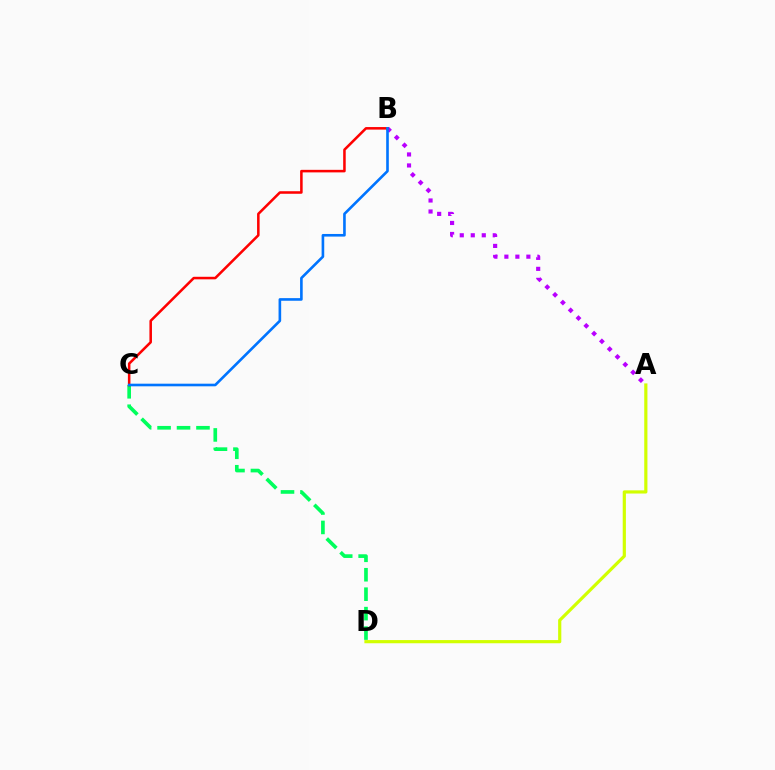{('A', 'B'): [{'color': '#b900ff', 'line_style': 'dotted', 'thickness': 2.99}], ('C', 'D'): [{'color': '#00ff5c', 'line_style': 'dashed', 'thickness': 2.64}], ('B', 'C'): [{'color': '#ff0000', 'line_style': 'solid', 'thickness': 1.83}, {'color': '#0074ff', 'line_style': 'solid', 'thickness': 1.89}], ('A', 'D'): [{'color': '#d1ff00', 'line_style': 'solid', 'thickness': 2.29}]}